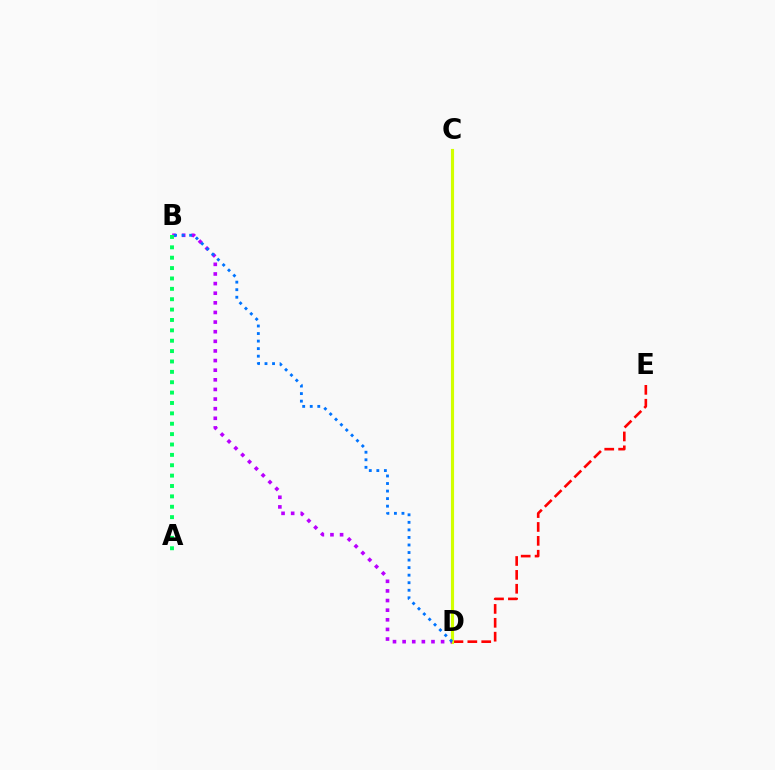{('D', 'E'): [{'color': '#ff0000', 'line_style': 'dashed', 'thickness': 1.89}], ('C', 'D'): [{'color': '#d1ff00', 'line_style': 'solid', 'thickness': 2.27}], ('B', 'D'): [{'color': '#b900ff', 'line_style': 'dotted', 'thickness': 2.61}, {'color': '#0074ff', 'line_style': 'dotted', 'thickness': 2.05}], ('A', 'B'): [{'color': '#00ff5c', 'line_style': 'dotted', 'thickness': 2.82}]}